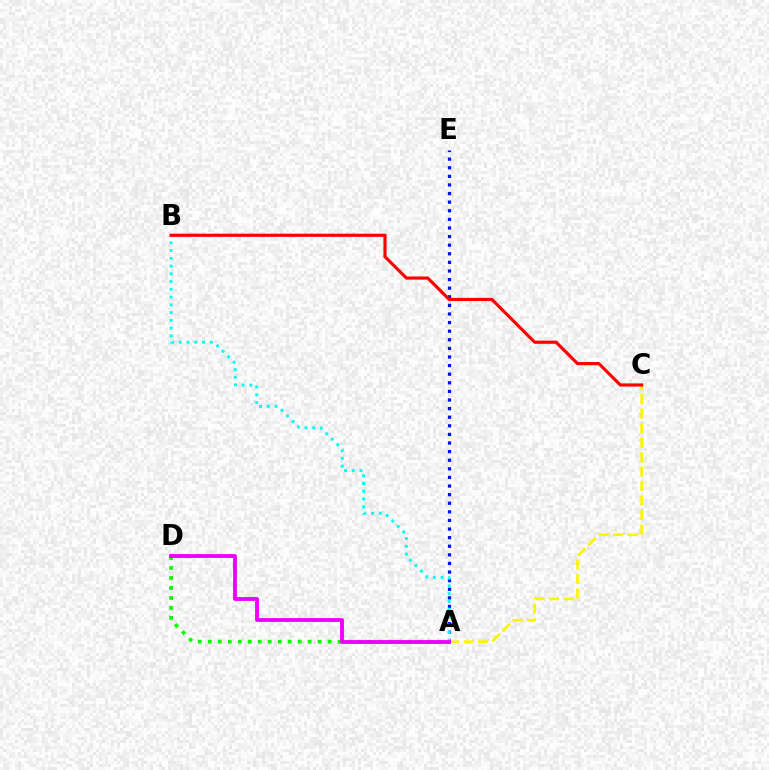{('A', 'D'): [{'color': '#08ff00', 'line_style': 'dotted', 'thickness': 2.71}, {'color': '#ee00ff', 'line_style': 'solid', 'thickness': 2.77}], ('A', 'E'): [{'color': '#0010ff', 'line_style': 'dotted', 'thickness': 2.34}], ('A', 'C'): [{'color': '#fcf500', 'line_style': 'dashed', 'thickness': 1.96}], ('A', 'B'): [{'color': '#00fff6', 'line_style': 'dotted', 'thickness': 2.11}], ('B', 'C'): [{'color': '#ff0000', 'line_style': 'solid', 'thickness': 2.28}]}